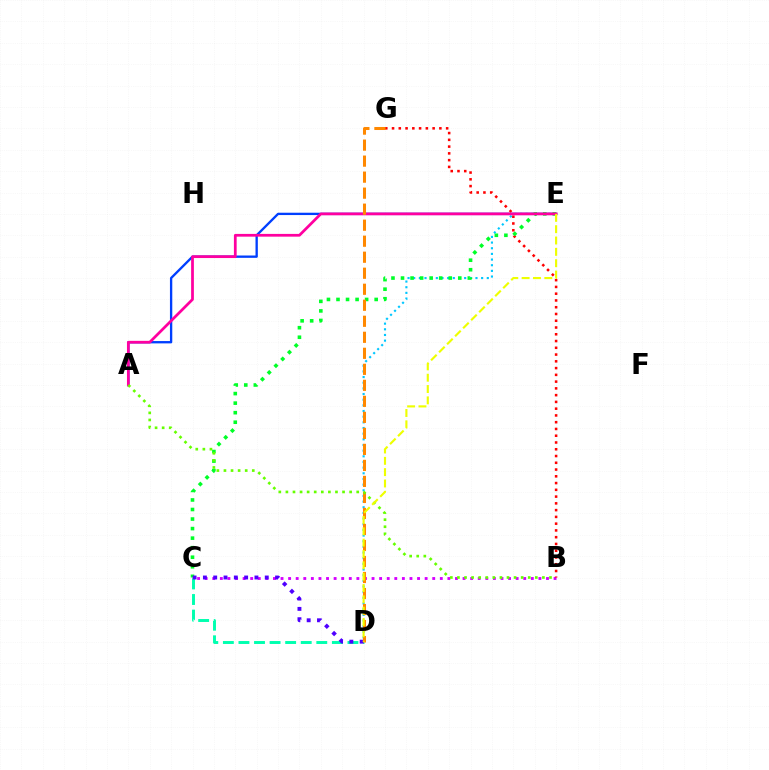{('A', 'E'): [{'color': '#003fff', 'line_style': 'solid', 'thickness': 1.68}, {'color': '#ff00a0', 'line_style': 'solid', 'thickness': 1.98}], ('B', 'C'): [{'color': '#d600ff', 'line_style': 'dotted', 'thickness': 2.06}], ('B', 'G'): [{'color': '#ff0000', 'line_style': 'dotted', 'thickness': 1.84}], ('C', 'D'): [{'color': '#00ffaf', 'line_style': 'dashed', 'thickness': 2.12}, {'color': '#4f00ff', 'line_style': 'dotted', 'thickness': 2.8}], ('D', 'E'): [{'color': '#00c7ff', 'line_style': 'dotted', 'thickness': 1.54}, {'color': '#eeff00', 'line_style': 'dashed', 'thickness': 1.54}], ('C', 'E'): [{'color': '#00ff27', 'line_style': 'dotted', 'thickness': 2.59}], ('D', 'G'): [{'color': '#ff8800', 'line_style': 'dashed', 'thickness': 2.18}], ('A', 'B'): [{'color': '#66ff00', 'line_style': 'dotted', 'thickness': 1.92}]}